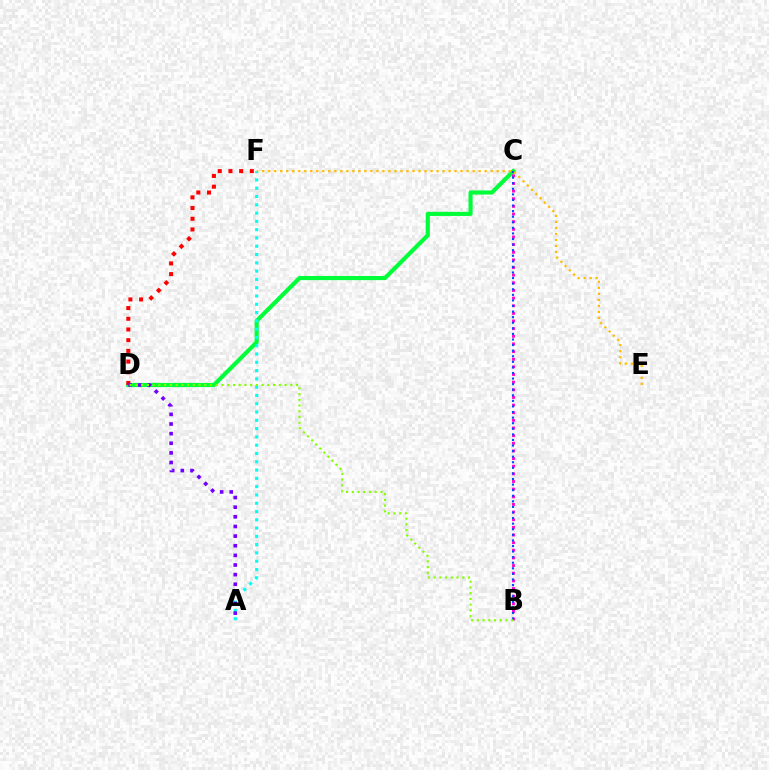{('C', 'D'): [{'color': '#00ff39', 'line_style': 'solid', 'thickness': 2.98}], ('D', 'F'): [{'color': '#ff0000', 'line_style': 'dotted', 'thickness': 2.91}], ('A', 'F'): [{'color': '#00fff6', 'line_style': 'dotted', 'thickness': 2.25}], ('B', 'C'): [{'color': '#ff00cf', 'line_style': 'dotted', 'thickness': 2.08}, {'color': '#004bff', 'line_style': 'dotted', 'thickness': 1.52}], ('A', 'D'): [{'color': '#7200ff', 'line_style': 'dotted', 'thickness': 2.62}], ('E', 'F'): [{'color': '#ffbd00', 'line_style': 'dotted', 'thickness': 1.63}], ('B', 'D'): [{'color': '#84ff00', 'line_style': 'dotted', 'thickness': 1.56}]}